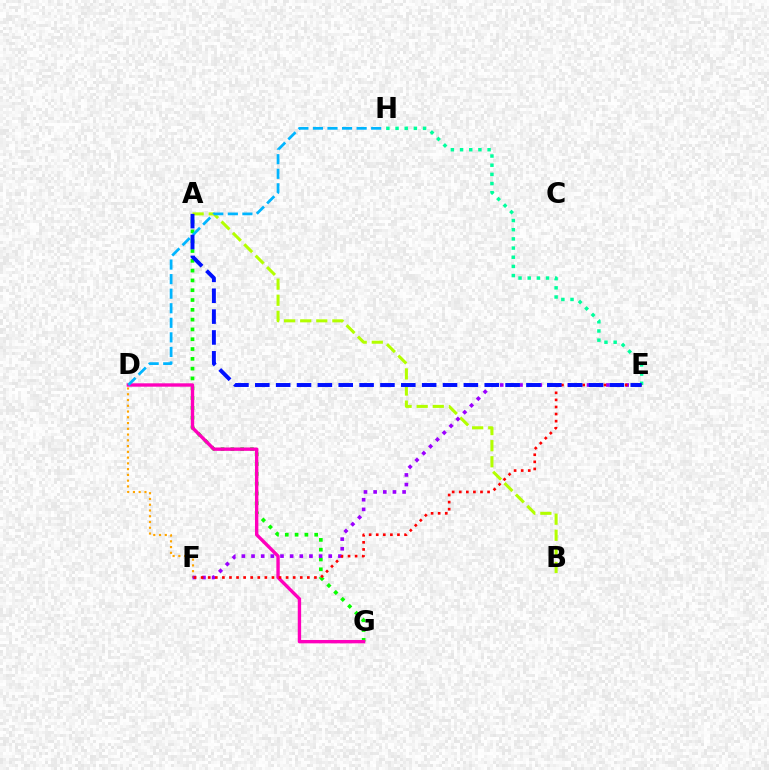{('A', 'G'): [{'color': '#08ff00', 'line_style': 'dotted', 'thickness': 2.66}], ('A', 'B'): [{'color': '#b3ff00', 'line_style': 'dashed', 'thickness': 2.19}], ('E', 'H'): [{'color': '#00ff9d', 'line_style': 'dotted', 'thickness': 2.49}], ('D', 'G'): [{'color': '#ff00bd', 'line_style': 'solid', 'thickness': 2.43}], ('D', 'H'): [{'color': '#00b5ff', 'line_style': 'dashed', 'thickness': 1.98}], ('D', 'F'): [{'color': '#ffa500', 'line_style': 'dotted', 'thickness': 1.56}], ('E', 'F'): [{'color': '#9b00ff', 'line_style': 'dotted', 'thickness': 2.62}, {'color': '#ff0000', 'line_style': 'dotted', 'thickness': 1.92}], ('A', 'E'): [{'color': '#0010ff', 'line_style': 'dashed', 'thickness': 2.83}]}